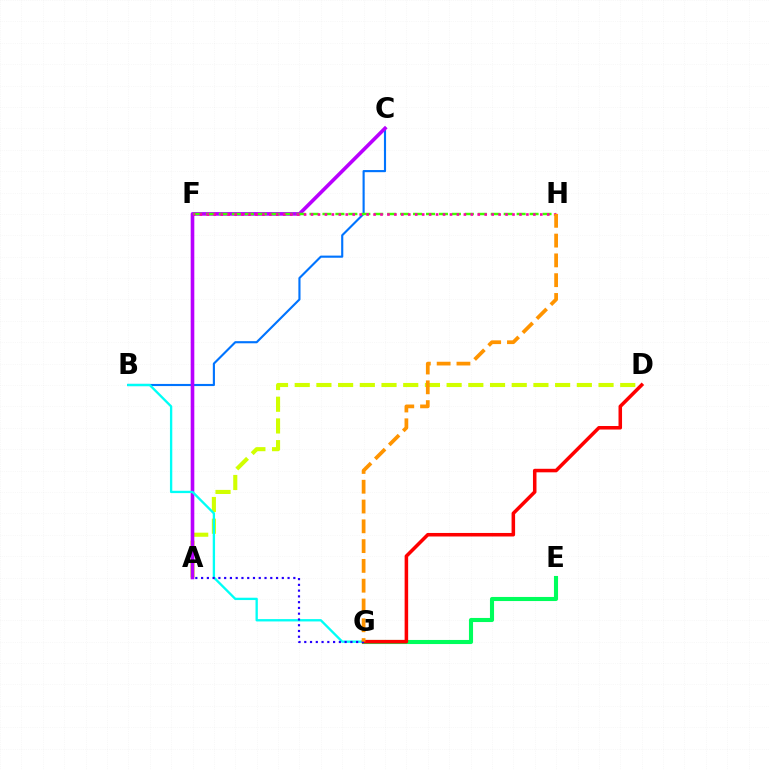{('B', 'C'): [{'color': '#0074ff', 'line_style': 'solid', 'thickness': 1.54}], ('A', 'D'): [{'color': '#d1ff00', 'line_style': 'dashed', 'thickness': 2.95}], ('A', 'C'): [{'color': '#b900ff', 'line_style': 'solid', 'thickness': 2.61}], ('B', 'G'): [{'color': '#00fff6', 'line_style': 'solid', 'thickness': 1.68}], ('E', 'G'): [{'color': '#00ff5c', 'line_style': 'solid', 'thickness': 2.95}], ('D', 'G'): [{'color': '#ff0000', 'line_style': 'solid', 'thickness': 2.54}], ('F', 'H'): [{'color': '#3dff00', 'line_style': 'dashed', 'thickness': 1.76}, {'color': '#ff00ac', 'line_style': 'dotted', 'thickness': 1.89}], ('A', 'G'): [{'color': '#2500ff', 'line_style': 'dotted', 'thickness': 1.57}], ('G', 'H'): [{'color': '#ff9400', 'line_style': 'dashed', 'thickness': 2.69}]}